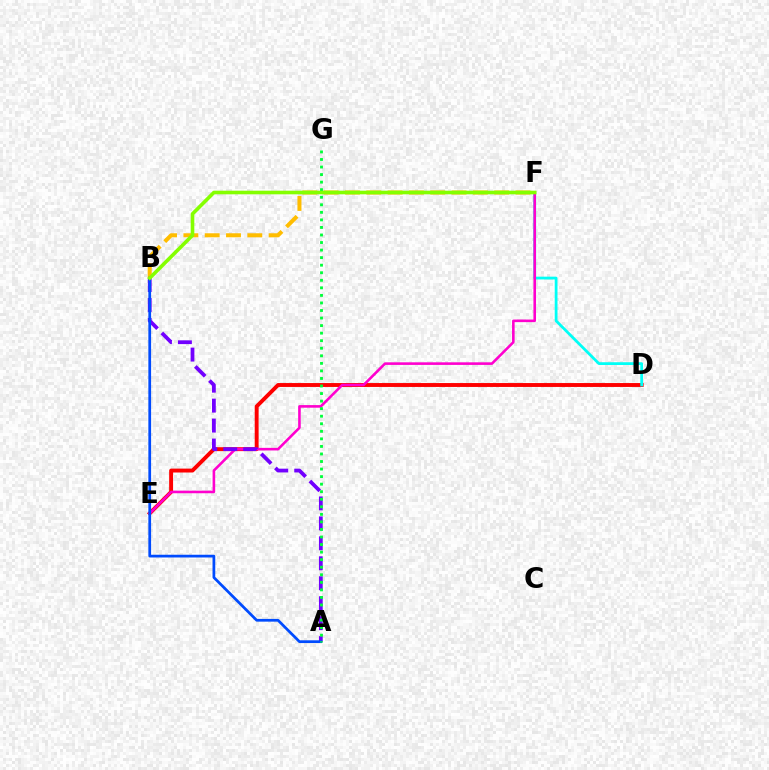{('D', 'E'): [{'color': '#ff0000', 'line_style': 'solid', 'thickness': 2.81}], ('D', 'F'): [{'color': '#00fff6', 'line_style': 'solid', 'thickness': 2.0}], ('B', 'F'): [{'color': '#ffbd00', 'line_style': 'dashed', 'thickness': 2.9}, {'color': '#84ff00', 'line_style': 'solid', 'thickness': 2.61}], ('E', 'F'): [{'color': '#ff00cf', 'line_style': 'solid', 'thickness': 1.87}], ('A', 'B'): [{'color': '#7200ff', 'line_style': 'dashed', 'thickness': 2.71}, {'color': '#004bff', 'line_style': 'solid', 'thickness': 1.97}], ('A', 'G'): [{'color': '#00ff39', 'line_style': 'dotted', 'thickness': 2.05}]}